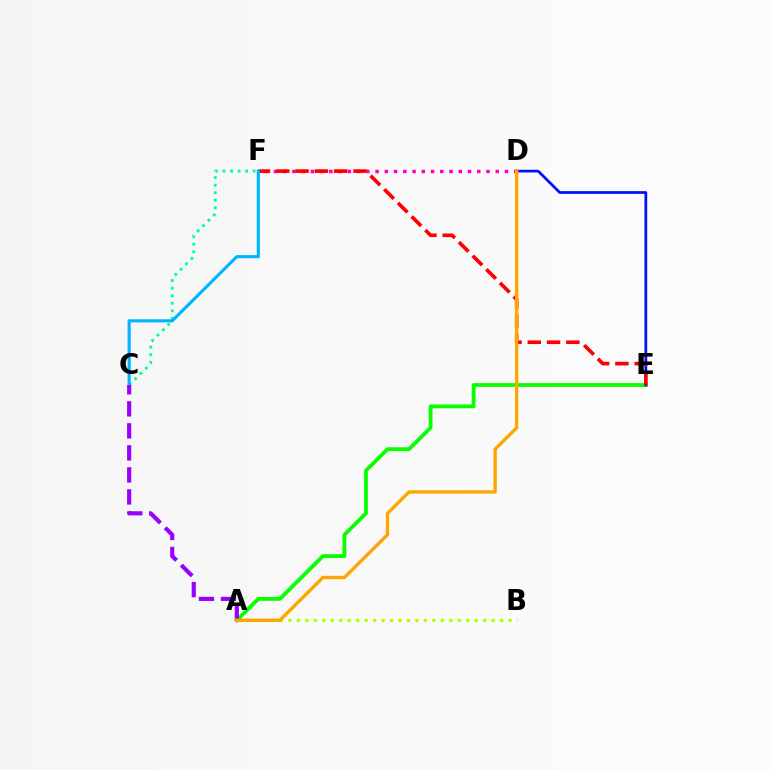{('C', 'F'): [{'color': '#00ff9d', 'line_style': 'dotted', 'thickness': 2.05}, {'color': '#00b5ff', 'line_style': 'solid', 'thickness': 2.25}], ('A', 'B'): [{'color': '#b3ff00', 'line_style': 'dotted', 'thickness': 2.3}], ('D', 'F'): [{'color': '#ff00bd', 'line_style': 'dotted', 'thickness': 2.51}], ('A', 'E'): [{'color': '#08ff00', 'line_style': 'solid', 'thickness': 2.75}], ('D', 'E'): [{'color': '#0010ff', 'line_style': 'solid', 'thickness': 1.98}], ('E', 'F'): [{'color': '#ff0000', 'line_style': 'dashed', 'thickness': 2.62}], ('A', 'C'): [{'color': '#9b00ff', 'line_style': 'dashed', 'thickness': 2.99}], ('A', 'D'): [{'color': '#ffa500', 'line_style': 'solid', 'thickness': 2.42}]}